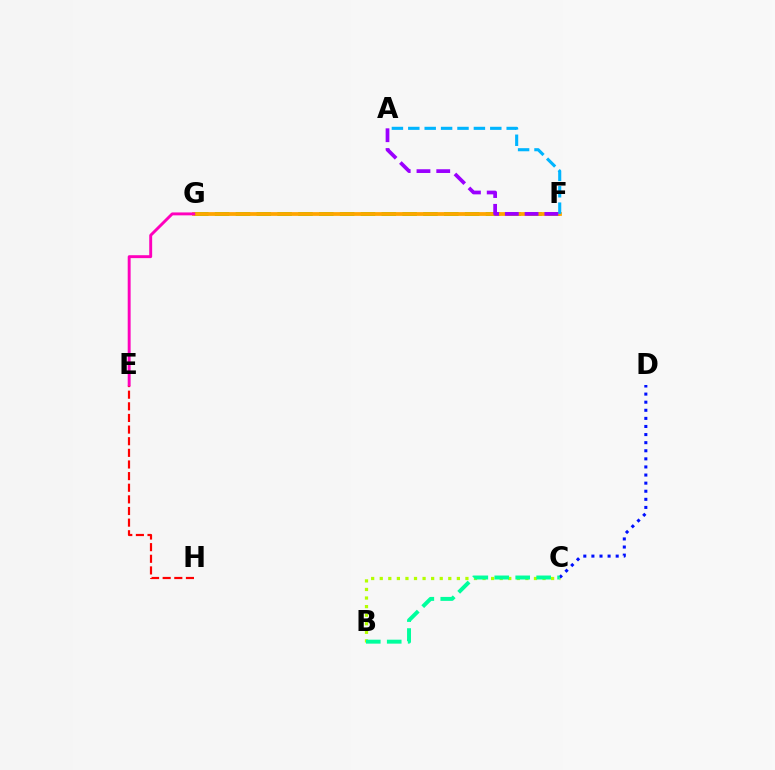{('E', 'H'): [{'color': '#ff0000', 'line_style': 'dashed', 'thickness': 1.58}], ('F', 'G'): [{'color': '#08ff00', 'line_style': 'dashed', 'thickness': 2.83}, {'color': '#ffa500', 'line_style': 'solid', 'thickness': 2.72}], ('B', 'C'): [{'color': '#b3ff00', 'line_style': 'dotted', 'thickness': 2.33}, {'color': '#00ff9d', 'line_style': 'dashed', 'thickness': 2.84}], ('E', 'G'): [{'color': '#ff00bd', 'line_style': 'solid', 'thickness': 2.1}], ('C', 'D'): [{'color': '#0010ff', 'line_style': 'dotted', 'thickness': 2.2}], ('A', 'F'): [{'color': '#00b5ff', 'line_style': 'dashed', 'thickness': 2.23}, {'color': '#9b00ff', 'line_style': 'dashed', 'thickness': 2.68}]}